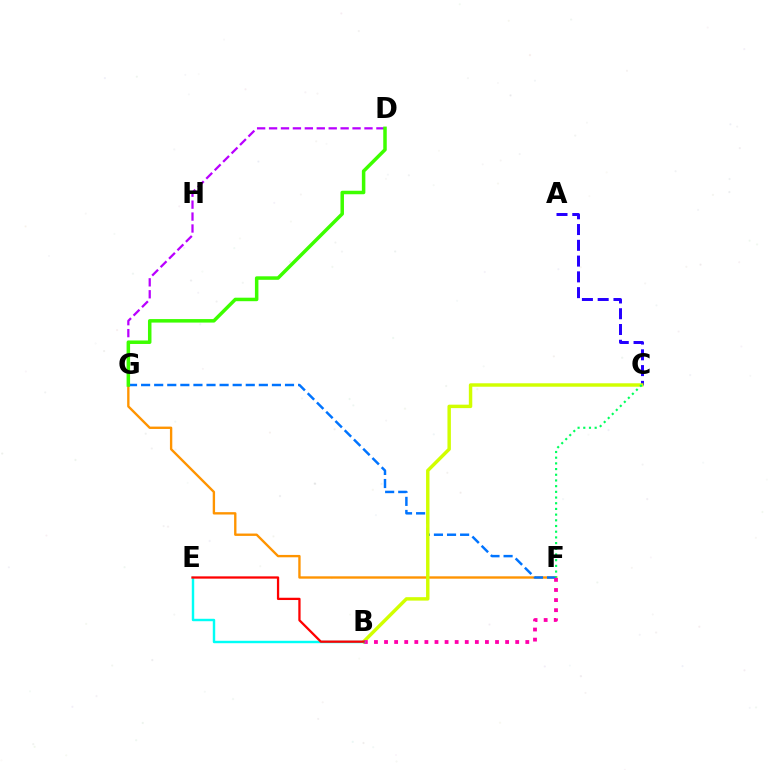{('F', 'G'): [{'color': '#ff9400', 'line_style': 'solid', 'thickness': 1.7}, {'color': '#0074ff', 'line_style': 'dashed', 'thickness': 1.78}], ('A', 'C'): [{'color': '#2500ff', 'line_style': 'dashed', 'thickness': 2.14}], ('B', 'C'): [{'color': '#d1ff00', 'line_style': 'solid', 'thickness': 2.48}], ('B', 'F'): [{'color': '#ff00ac', 'line_style': 'dotted', 'thickness': 2.74}], ('D', 'G'): [{'color': '#b900ff', 'line_style': 'dashed', 'thickness': 1.62}, {'color': '#3dff00', 'line_style': 'solid', 'thickness': 2.52}], ('B', 'E'): [{'color': '#00fff6', 'line_style': 'solid', 'thickness': 1.75}, {'color': '#ff0000', 'line_style': 'solid', 'thickness': 1.64}], ('C', 'F'): [{'color': '#00ff5c', 'line_style': 'dotted', 'thickness': 1.55}]}